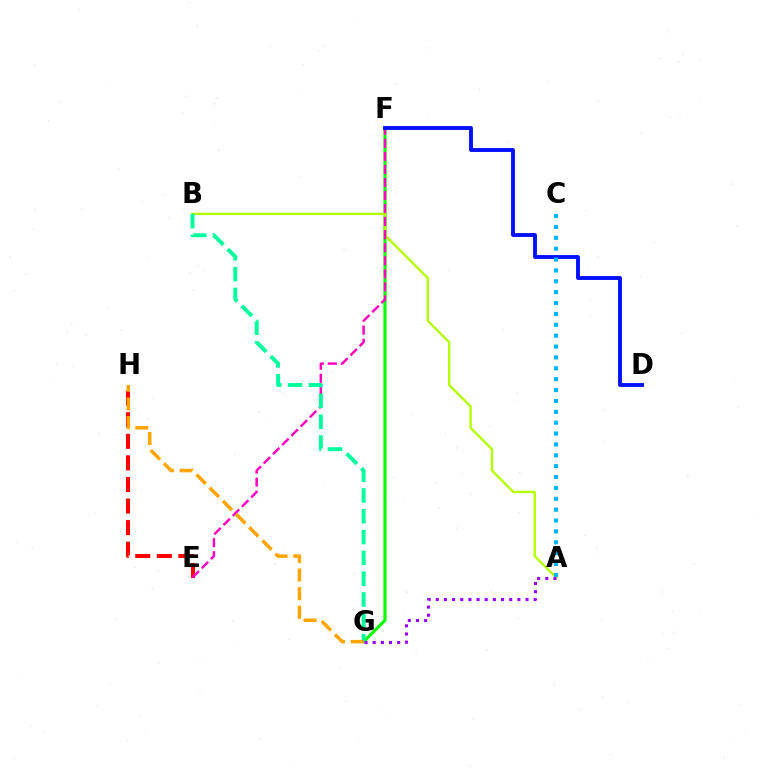{('F', 'G'): [{'color': '#08ff00', 'line_style': 'solid', 'thickness': 2.26}], ('A', 'B'): [{'color': '#b3ff00', 'line_style': 'solid', 'thickness': 1.71}], ('E', 'H'): [{'color': '#ff0000', 'line_style': 'dashed', 'thickness': 2.93}], ('E', 'F'): [{'color': '#ff00bd', 'line_style': 'dashed', 'thickness': 1.77}], ('B', 'G'): [{'color': '#00ff9d', 'line_style': 'dashed', 'thickness': 2.83}], ('D', 'F'): [{'color': '#0010ff', 'line_style': 'solid', 'thickness': 2.79}], ('G', 'H'): [{'color': '#ffa500', 'line_style': 'dashed', 'thickness': 2.53}], ('A', 'G'): [{'color': '#9b00ff', 'line_style': 'dotted', 'thickness': 2.22}], ('A', 'C'): [{'color': '#00b5ff', 'line_style': 'dotted', 'thickness': 2.95}]}